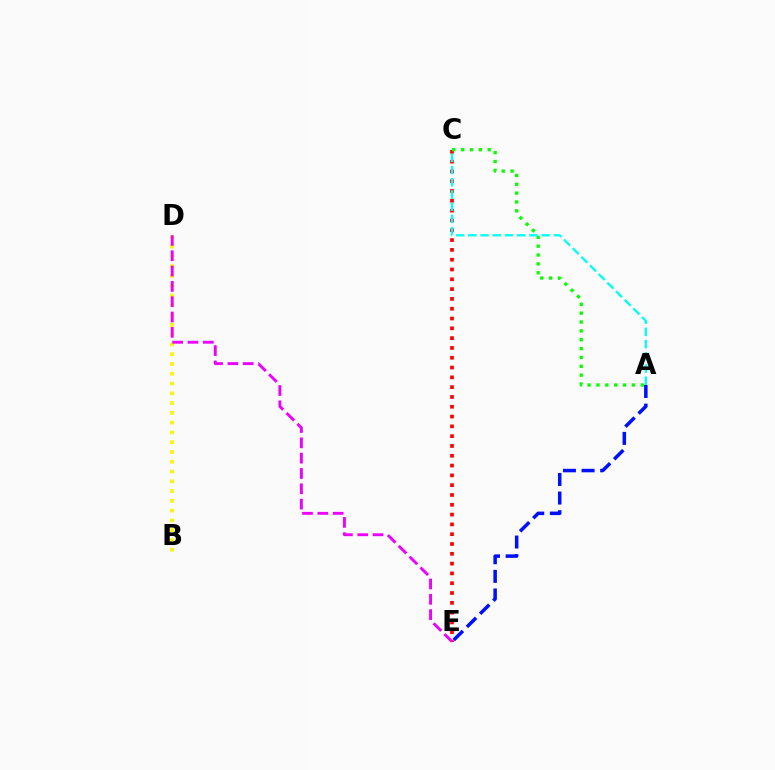{('A', 'E'): [{'color': '#0010ff', 'line_style': 'dashed', 'thickness': 2.53}], ('C', 'E'): [{'color': '#ff0000', 'line_style': 'dotted', 'thickness': 2.66}], ('A', 'C'): [{'color': '#08ff00', 'line_style': 'dotted', 'thickness': 2.41}, {'color': '#00fff6', 'line_style': 'dashed', 'thickness': 1.66}], ('B', 'D'): [{'color': '#fcf500', 'line_style': 'dotted', 'thickness': 2.66}], ('D', 'E'): [{'color': '#ee00ff', 'line_style': 'dashed', 'thickness': 2.08}]}